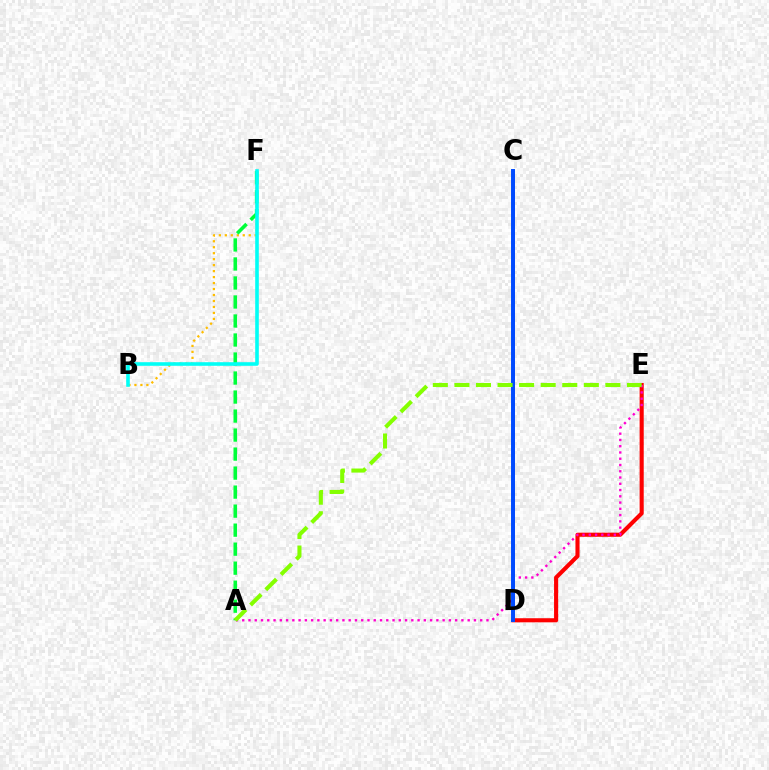{('C', 'D'): [{'color': '#7200ff', 'line_style': 'solid', 'thickness': 2.09}, {'color': '#004bff', 'line_style': 'solid', 'thickness': 2.84}], ('D', 'E'): [{'color': '#ff0000', 'line_style': 'solid', 'thickness': 2.95}], ('A', 'E'): [{'color': '#ff00cf', 'line_style': 'dotted', 'thickness': 1.7}, {'color': '#84ff00', 'line_style': 'dashed', 'thickness': 2.93}], ('B', 'F'): [{'color': '#ffbd00', 'line_style': 'dotted', 'thickness': 1.62}, {'color': '#00fff6', 'line_style': 'solid', 'thickness': 2.59}], ('A', 'F'): [{'color': '#00ff39', 'line_style': 'dashed', 'thickness': 2.58}]}